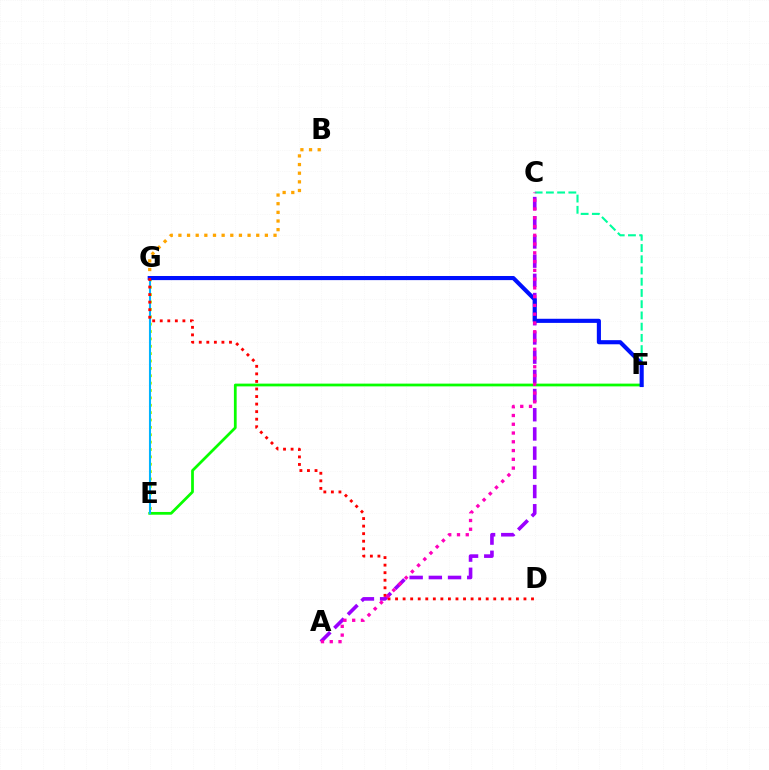{('E', 'F'): [{'color': '#08ff00', 'line_style': 'solid', 'thickness': 1.98}], ('A', 'C'): [{'color': '#9b00ff', 'line_style': 'dashed', 'thickness': 2.61}, {'color': '#ff00bd', 'line_style': 'dotted', 'thickness': 2.38}], ('B', 'G'): [{'color': '#ffa500', 'line_style': 'dotted', 'thickness': 2.35}], ('E', 'G'): [{'color': '#b3ff00', 'line_style': 'dotted', 'thickness': 2.0}, {'color': '#00b5ff', 'line_style': 'solid', 'thickness': 1.5}], ('C', 'F'): [{'color': '#00ff9d', 'line_style': 'dashed', 'thickness': 1.53}], ('F', 'G'): [{'color': '#0010ff', 'line_style': 'solid', 'thickness': 2.97}], ('D', 'G'): [{'color': '#ff0000', 'line_style': 'dotted', 'thickness': 2.05}]}